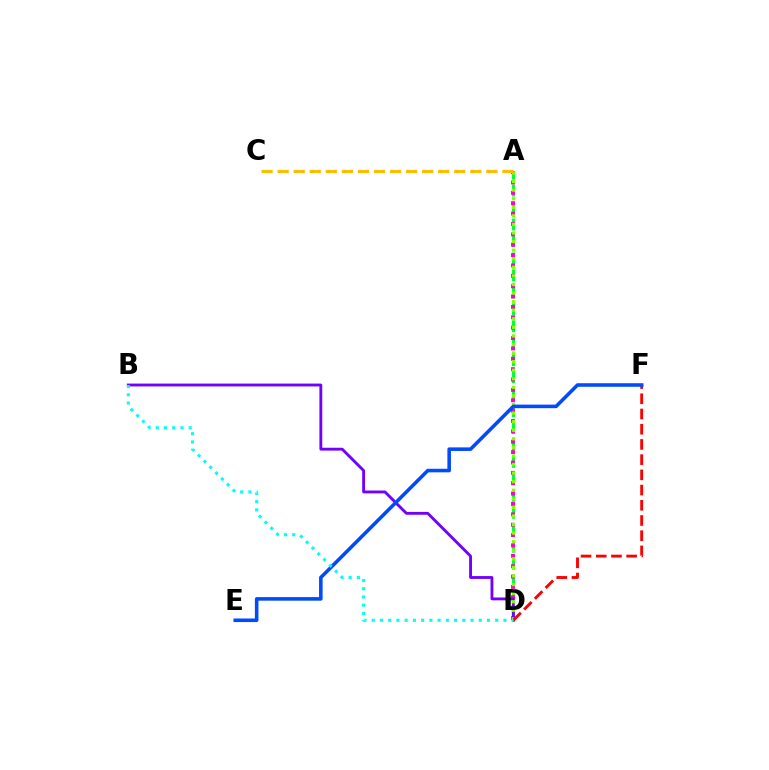{('A', 'D'): [{'color': '#00ff39', 'line_style': 'dashed', 'thickness': 2.3}, {'color': '#ff00cf', 'line_style': 'dotted', 'thickness': 2.82}, {'color': '#84ff00', 'line_style': 'dotted', 'thickness': 2.33}], ('B', 'D'): [{'color': '#7200ff', 'line_style': 'solid', 'thickness': 2.05}, {'color': '#00fff6', 'line_style': 'dotted', 'thickness': 2.24}], ('D', 'F'): [{'color': '#ff0000', 'line_style': 'dashed', 'thickness': 2.07}], ('E', 'F'): [{'color': '#004bff', 'line_style': 'solid', 'thickness': 2.57}], ('A', 'C'): [{'color': '#ffbd00', 'line_style': 'dashed', 'thickness': 2.18}]}